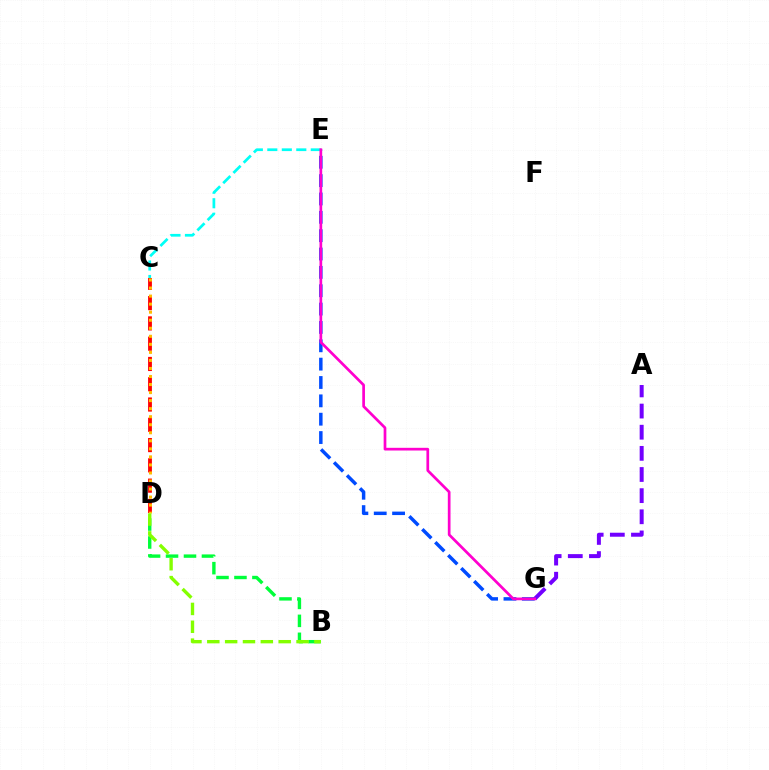{('C', 'D'): [{'color': '#ff0000', 'line_style': 'dashed', 'thickness': 2.75}, {'color': '#ffbd00', 'line_style': 'dotted', 'thickness': 2.18}], ('B', 'D'): [{'color': '#00ff39', 'line_style': 'dashed', 'thickness': 2.44}, {'color': '#84ff00', 'line_style': 'dashed', 'thickness': 2.42}], ('E', 'G'): [{'color': '#004bff', 'line_style': 'dashed', 'thickness': 2.49}, {'color': '#ff00cf', 'line_style': 'solid', 'thickness': 1.95}], ('C', 'E'): [{'color': '#00fff6', 'line_style': 'dashed', 'thickness': 1.97}], ('A', 'G'): [{'color': '#7200ff', 'line_style': 'dashed', 'thickness': 2.87}]}